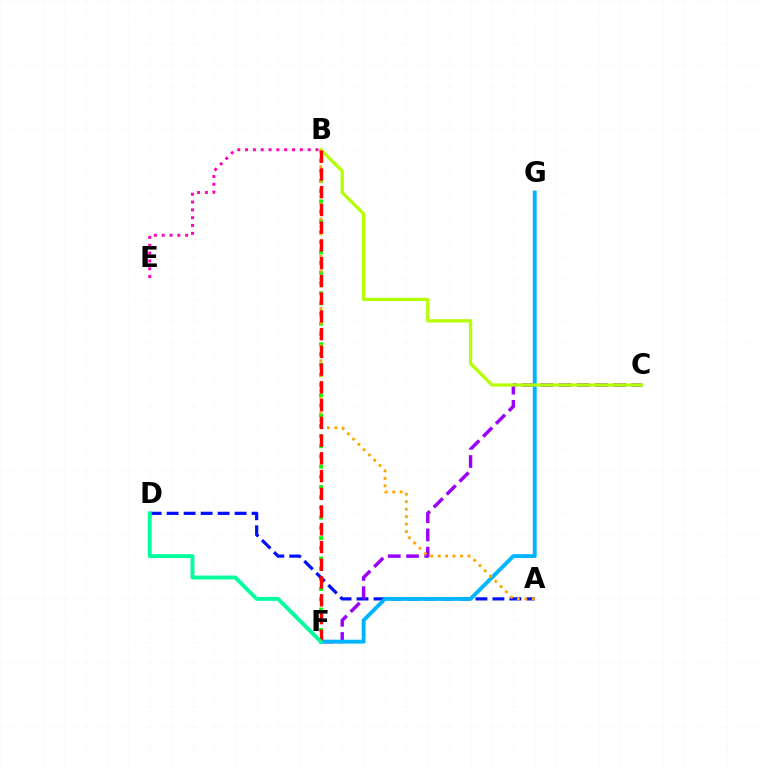{('B', 'F'): [{'color': '#08ff00', 'line_style': 'dotted', 'thickness': 2.77}, {'color': '#ff0000', 'line_style': 'dashed', 'thickness': 2.41}], ('A', 'D'): [{'color': '#0010ff', 'line_style': 'dashed', 'thickness': 2.31}], ('C', 'F'): [{'color': '#9b00ff', 'line_style': 'dashed', 'thickness': 2.48}], ('F', 'G'): [{'color': '#00b5ff', 'line_style': 'solid', 'thickness': 2.79}], ('B', 'E'): [{'color': '#ff00bd', 'line_style': 'dotted', 'thickness': 2.13}], ('B', 'C'): [{'color': '#b3ff00', 'line_style': 'solid', 'thickness': 2.34}], ('A', 'B'): [{'color': '#ffa500', 'line_style': 'dotted', 'thickness': 2.03}], ('D', 'F'): [{'color': '#00ff9d', 'line_style': 'solid', 'thickness': 2.8}]}